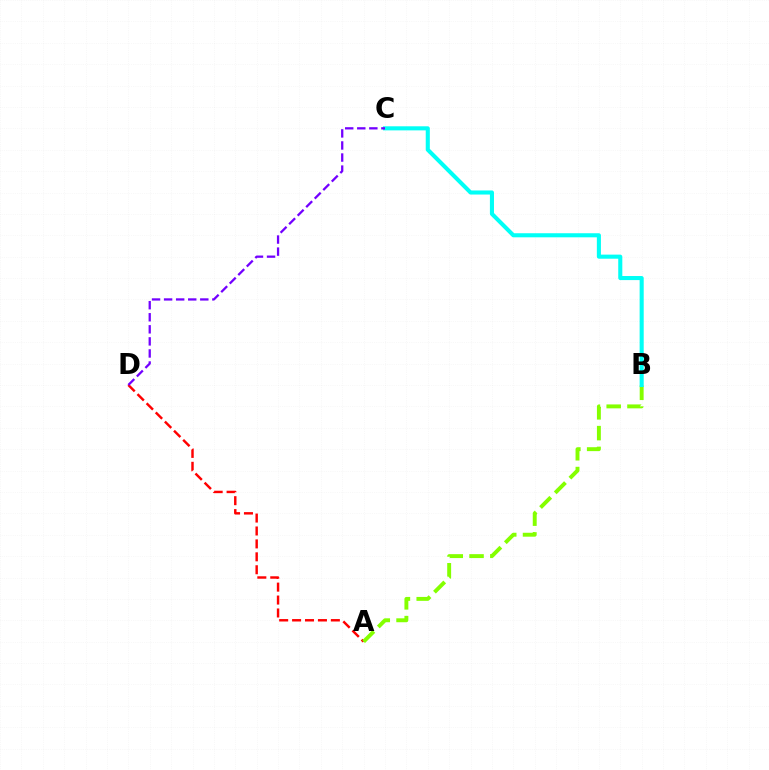{('A', 'D'): [{'color': '#ff0000', 'line_style': 'dashed', 'thickness': 1.76}], ('A', 'B'): [{'color': '#84ff00', 'line_style': 'dashed', 'thickness': 2.82}], ('B', 'C'): [{'color': '#00fff6', 'line_style': 'solid', 'thickness': 2.94}], ('C', 'D'): [{'color': '#7200ff', 'line_style': 'dashed', 'thickness': 1.64}]}